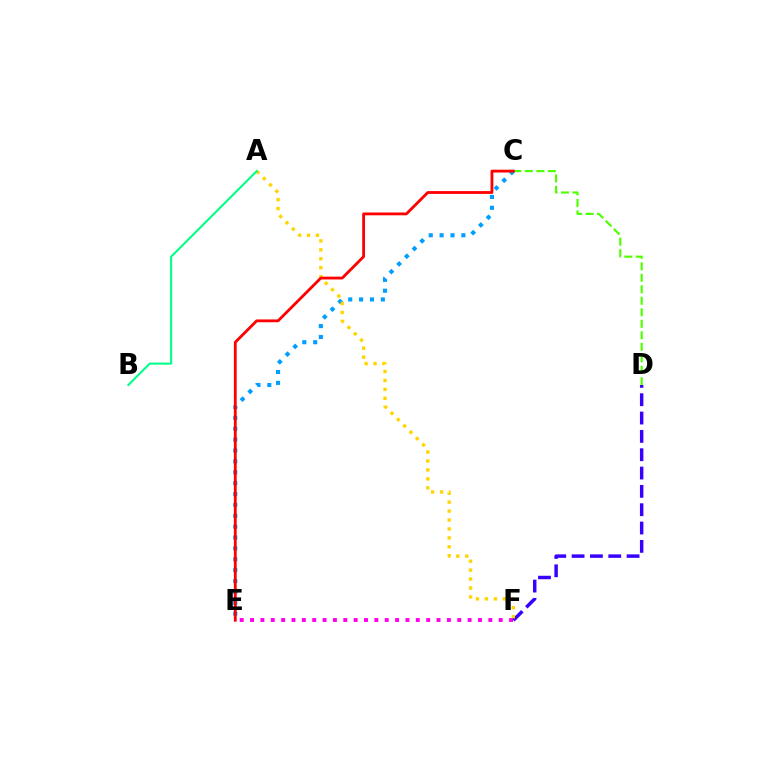{('E', 'F'): [{'color': '#ff00ed', 'line_style': 'dotted', 'thickness': 2.81}], ('C', 'E'): [{'color': '#009eff', 'line_style': 'dotted', 'thickness': 2.96}, {'color': '#ff0000', 'line_style': 'solid', 'thickness': 2.02}], ('D', 'F'): [{'color': '#3700ff', 'line_style': 'dashed', 'thickness': 2.49}], ('C', 'D'): [{'color': '#4fff00', 'line_style': 'dashed', 'thickness': 1.56}], ('A', 'F'): [{'color': '#ffd500', 'line_style': 'dotted', 'thickness': 2.43}], ('A', 'B'): [{'color': '#00ff86', 'line_style': 'solid', 'thickness': 1.5}]}